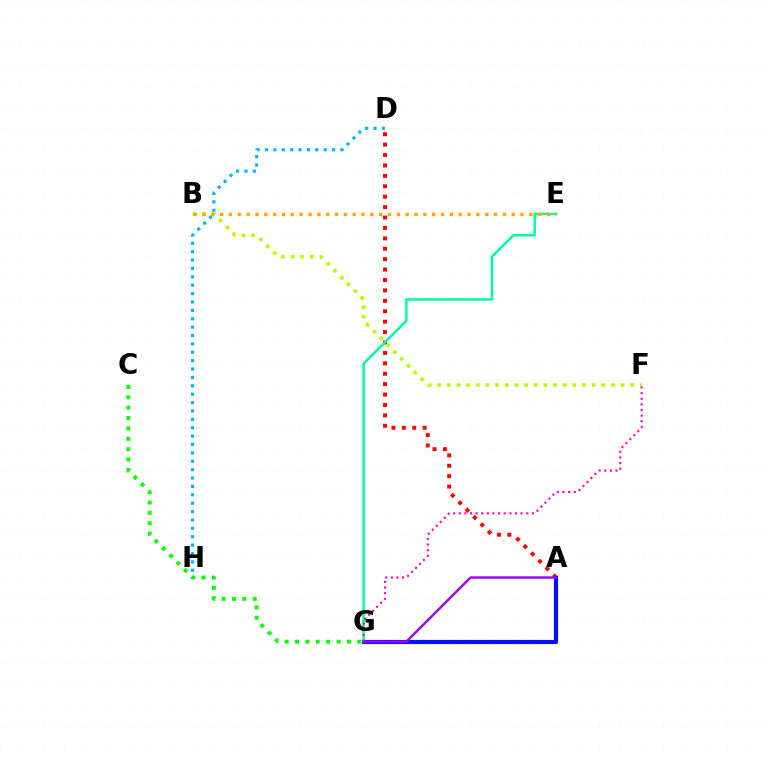{('A', 'D'): [{'color': '#ff0000', 'line_style': 'dotted', 'thickness': 2.83}], ('A', 'G'): [{'color': '#0010ff', 'line_style': 'solid', 'thickness': 2.99}, {'color': '#9b00ff', 'line_style': 'solid', 'thickness': 1.74}], ('B', 'F'): [{'color': '#b3ff00', 'line_style': 'dotted', 'thickness': 2.62}], ('C', 'G'): [{'color': '#08ff00', 'line_style': 'dotted', 'thickness': 2.82}], ('E', 'G'): [{'color': '#00ff9d', 'line_style': 'solid', 'thickness': 1.78}], ('F', 'G'): [{'color': '#ff00bd', 'line_style': 'dotted', 'thickness': 1.53}], ('B', 'E'): [{'color': '#ffa500', 'line_style': 'dotted', 'thickness': 2.4}], ('D', 'H'): [{'color': '#00b5ff', 'line_style': 'dotted', 'thickness': 2.28}]}